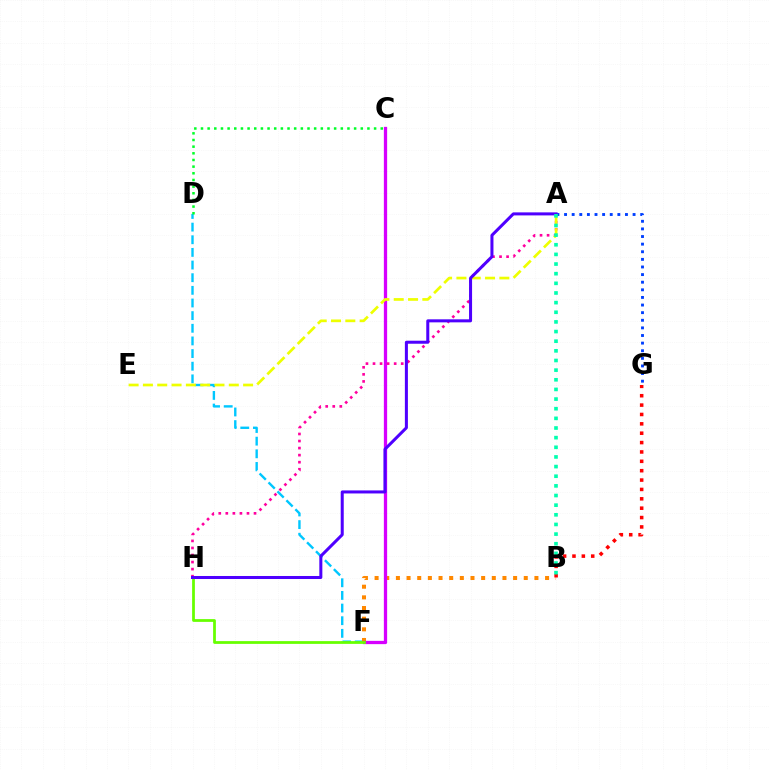{('D', 'F'): [{'color': '#00c7ff', 'line_style': 'dashed', 'thickness': 1.72}], ('B', 'F'): [{'color': '#ff8800', 'line_style': 'dotted', 'thickness': 2.89}], ('C', 'F'): [{'color': '#d600ff', 'line_style': 'solid', 'thickness': 2.35}], ('A', 'H'): [{'color': '#ff00a0', 'line_style': 'dotted', 'thickness': 1.92}, {'color': '#4f00ff', 'line_style': 'solid', 'thickness': 2.18}], ('A', 'E'): [{'color': '#eeff00', 'line_style': 'dashed', 'thickness': 1.94}], ('A', 'G'): [{'color': '#003fff', 'line_style': 'dotted', 'thickness': 2.07}], ('F', 'H'): [{'color': '#66ff00', 'line_style': 'solid', 'thickness': 1.99}], ('B', 'G'): [{'color': '#ff0000', 'line_style': 'dotted', 'thickness': 2.55}], ('C', 'D'): [{'color': '#00ff27', 'line_style': 'dotted', 'thickness': 1.81}], ('A', 'B'): [{'color': '#00ffaf', 'line_style': 'dotted', 'thickness': 2.62}]}